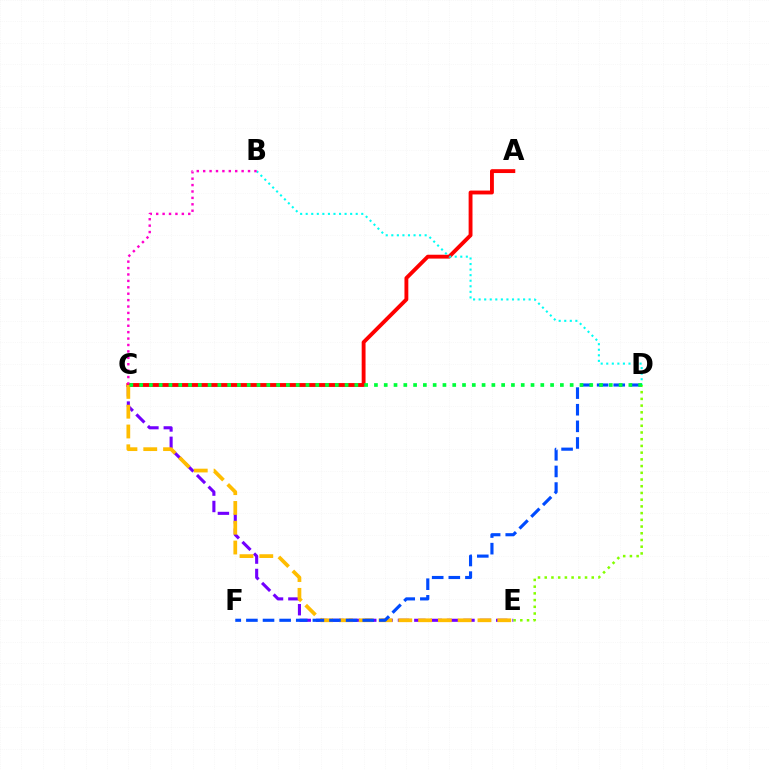{('A', 'C'): [{'color': '#ff0000', 'line_style': 'solid', 'thickness': 2.78}], ('C', 'E'): [{'color': '#7200ff', 'line_style': 'dashed', 'thickness': 2.22}, {'color': '#ffbd00', 'line_style': 'dashed', 'thickness': 2.69}], ('D', 'F'): [{'color': '#004bff', 'line_style': 'dashed', 'thickness': 2.26}], ('B', 'D'): [{'color': '#00fff6', 'line_style': 'dotted', 'thickness': 1.51}], ('D', 'E'): [{'color': '#84ff00', 'line_style': 'dotted', 'thickness': 1.83}], ('B', 'C'): [{'color': '#ff00cf', 'line_style': 'dotted', 'thickness': 1.74}], ('C', 'D'): [{'color': '#00ff39', 'line_style': 'dotted', 'thickness': 2.66}]}